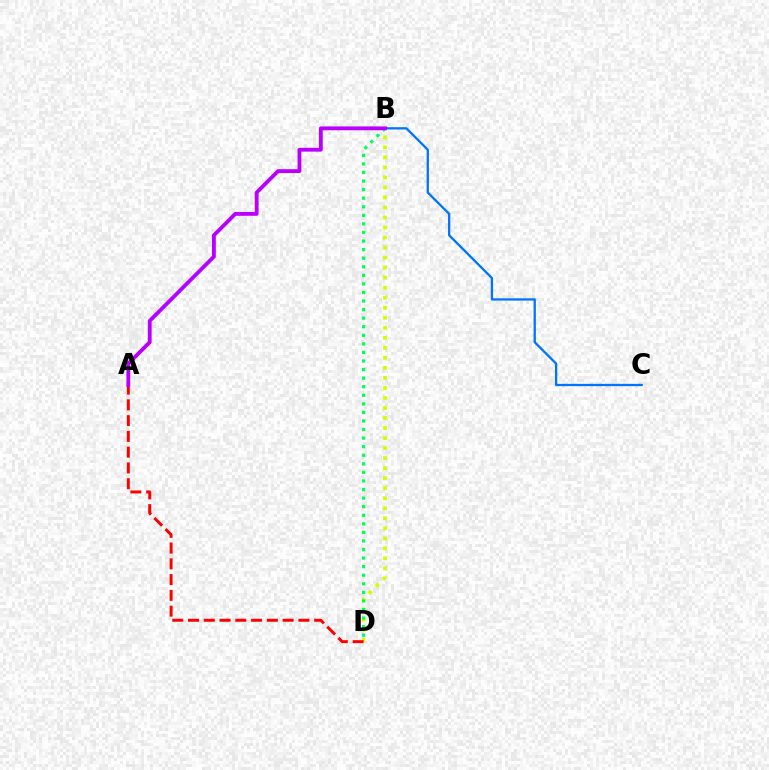{('B', 'D'): [{'color': '#d1ff00', 'line_style': 'dotted', 'thickness': 2.72}, {'color': '#00ff5c', 'line_style': 'dotted', 'thickness': 2.33}], ('B', 'C'): [{'color': '#0074ff', 'line_style': 'solid', 'thickness': 1.66}], ('A', 'D'): [{'color': '#ff0000', 'line_style': 'dashed', 'thickness': 2.14}], ('A', 'B'): [{'color': '#b900ff', 'line_style': 'solid', 'thickness': 2.76}]}